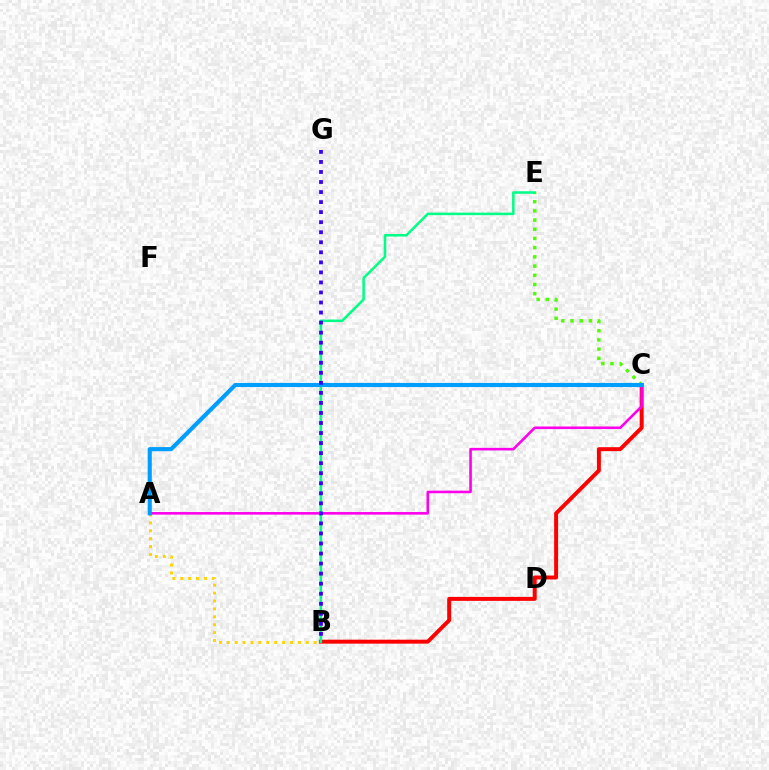{('B', 'C'): [{'color': '#ff0000', 'line_style': 'solid', 'thickness': 2.85}], ('A', 'B'): [{'color': '#ffd500', 'line_style': 'dotted', 'thickness': 2.15}], ('C', 'E'): [{'color': '#4fff00', 'line_style': 'dotted', 'thickness': 2.5}], ('B', 'E'): [{'color': '#00ff86', 'line_style': 'solid', 'thickness': 1.83}], ('A', 'C'): [{'color': '#ff00ed', 'line_style': 'solid', 'thickness': 1.87}, {'color': '#009eff', 'line_style': 'solid', 'thickness': 2.98}], ('B', 'G'): [{'color': '#3700ff', 'line_style': 'dotted', 'thickness': 2.73}]}